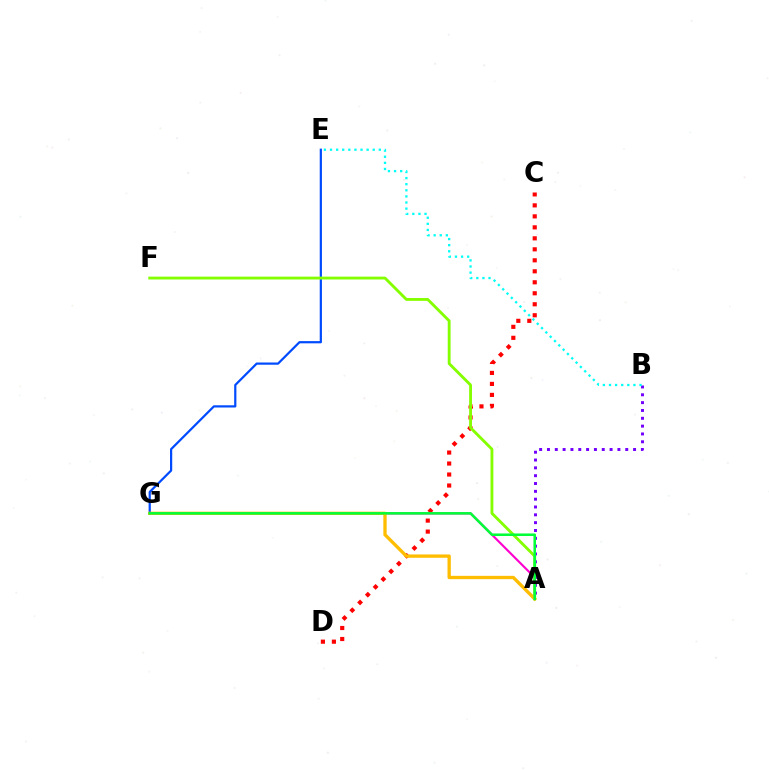{('A', 'B'): [{'color': '#7200ff', 'line_style': 'dotted', 'thickness': 2.13}], ('C', 'D'): [{'color': '#ff0000', 'line_style': 'dotted', 'thickness': 2.99}], ('A', 'G'): [{'color': '#ff00cf', 'line_style': 'solid', 'thickness': 1.54}, {'color': '#ffbd00', 'line_style': 'solid', 'thickness': 2.39}, {'color': '#00ff39', 'line_style': 'solid', 'thickness': 1.83}], ('E', 'G'): [{'color': '#004bff', 'line_style': 'solid', 'thickness': 1.59}], ('A', 'F'): [{'color': '#84ff00', 'line_style': 'solid', 'thickness': 2.05}], ('B', 'E'): [{'color': '#00fff6', 'line_style': 'dotted', 'thickness': 1.66}]}